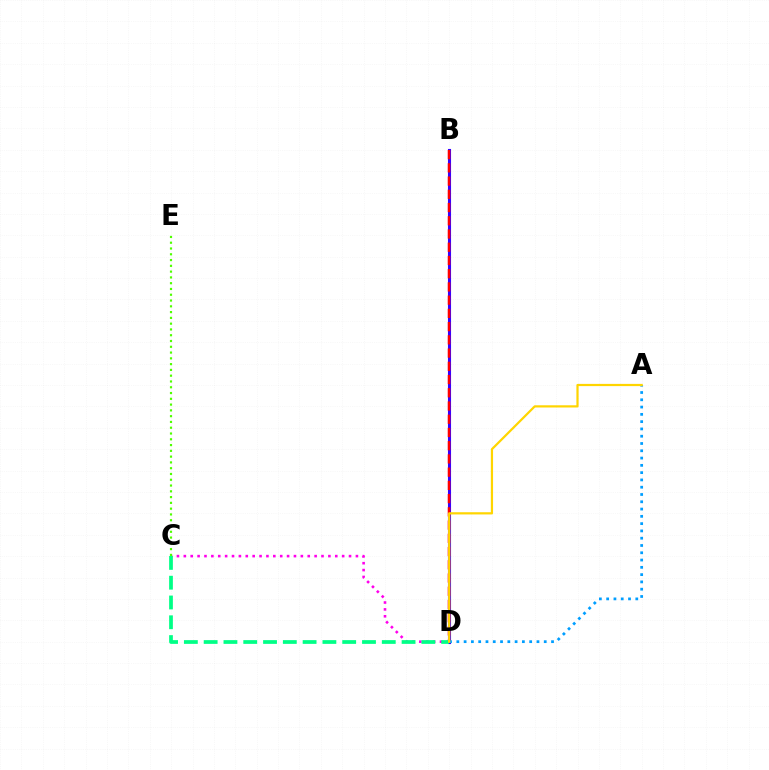{('B', 'D'): [{'color': '#3700ff', 'line_style': 'solid', 'thickness': 2.22}, {'color': '#ff0000', 'line_style': 'dashed', 'thickness': 1.8}], ('C', 'D'): [{'color': '#ff00ed', 'line_style': 'dotted', 'thickness': 1.87}, {'color': '#00ff86', 'line_style': 'dashed', 'thickness': 2.69}], ('A', 'D'): [{'color': '#009eff', 'line_style': 'dotted', 'thickness': 1.98}, {'color': '#ffd500', 'line_style': 'solid', 'thickness': 1.6}], ('C', 'E'): [{'color': '#4fff00', 'line_style': 'dotted', 'thickness': 1.57}]}